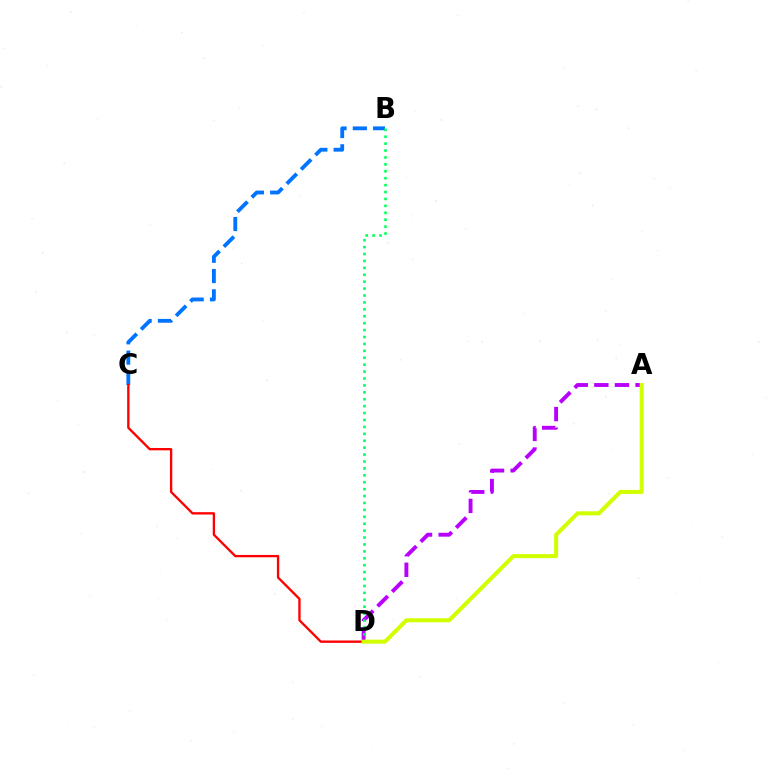{('B', 'C'): [{'color': '#0074ff', 'line_style': 'dashed', 'thickness': 2.76}], ('A', 'D'): [{'color': '#b900ff', 'line_style': 'dashed', 'thickness': 2.8}, {'color': '#d1ff00', 'line_style': 'solid', 'thickness': 2.91}], ('C', 'D'): [{'color': '#ff0000', 'line_style': 'solid', 'thickness': 1.69}], ('B', 'D'): [{'color': '#00ff5c', 'line_style': 'dotted', 'thickness': 1.88}]}